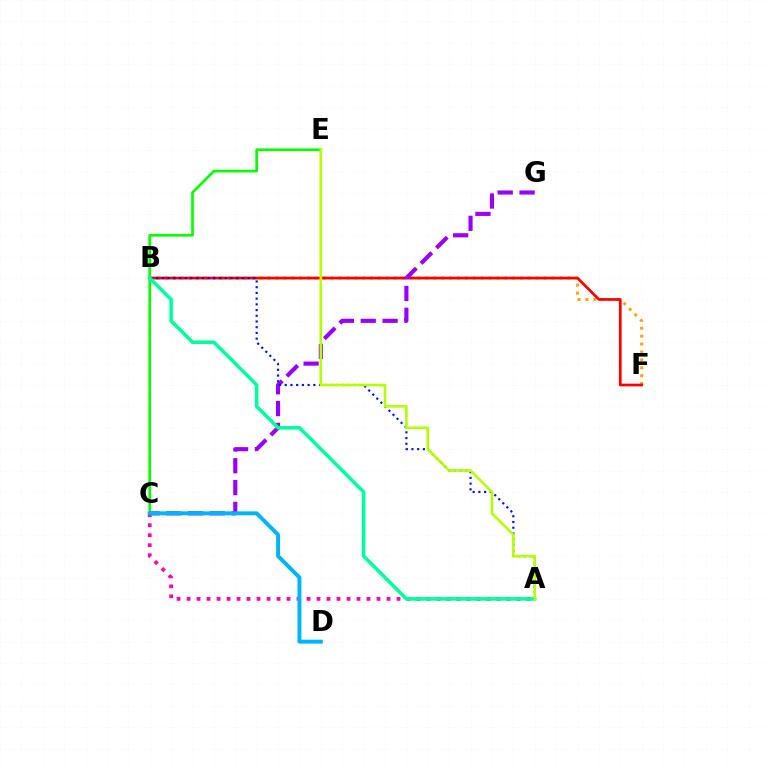{('C', 'E'): [{'color': '#08ff00', 'line_style': 'solid', 'thickness': 1.93}], ('B', 'F'): [{'color': '#ffa500', 'line_style': 'dotted', 'thickness': 2.14}, {'color': '#ff0000', 'line_style': 'solid', 'thickness': 1.97}], ('C', 'G'): [{'color': '#9b00ff', 'line_style': 'dashed', 'thickness': 2.97}], ('A', 'B'): [{'color': '#0010ff', 'line_style': 'dotted', 'thickness': 1.55}, {'color': '#00ff9d', 'line_style': 'solid', 'thickness': 2.56}], ('A', 'C'): [{'color': '#ff00bd', 'line_style': 'dotted', 'thickness': 2.72}], ('A', 'E'): [{'color': '#b3ff00', 'line_style': 'solid', 'thickness': 1.88}], ('C', 'D'): [{'color': '#00b5ff', 'line_style': 'solid', 'thickness': 2.83}]}